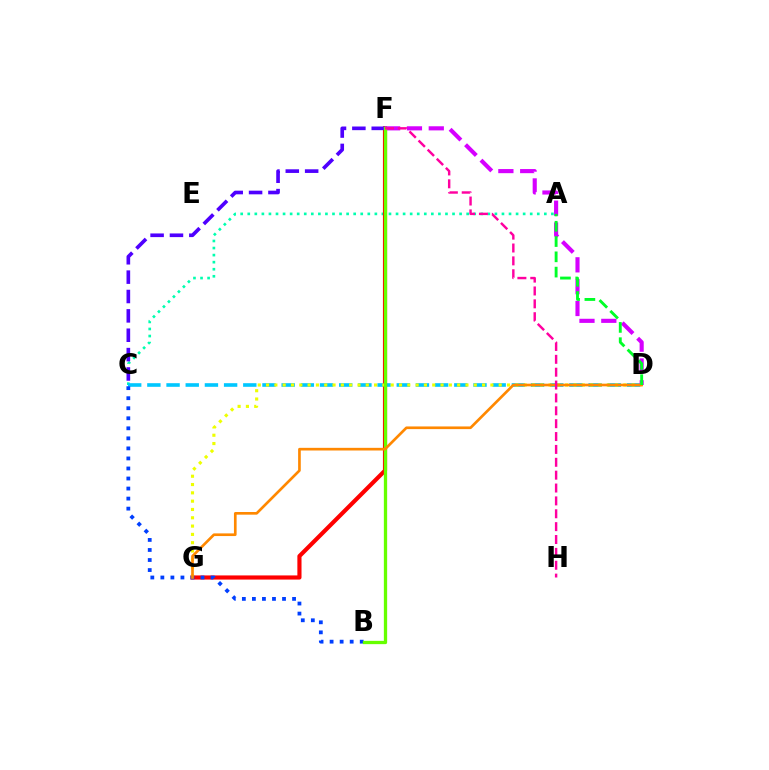{('A', 'C'): [{'color': '#00ffaf', 'line_style': 'dotted', 'thickness': 1.92}], ('C', 'D'): [{'color': '#00c7ff', 'line_style': 'dashed', 'thickness': 2.61}], ('F', 'G'): [{'color': '#ff0000', 'line_style': 'solid', 'thickness': 2.98}], ('C', 'F'): [{'color': '#4f00ff', 'line_style': 'dashed', 'thickness': 2.63}], ('D', 'F'): [{'color': '#d600ff', 'line_style': 'dashed', 'thickness': 2.97}], ('D', 'G'): [{'color': '#eeff00', 'line_style': 'dotted', 'thickness': 2.26}, {'color': '#ff8800', 'line_style': 'solid', 'thickness': 1.92}], ('B', 'C'): [{'color': '#003fff', 'line_style': 'dotted', 'thickness': 2.73}], ('B', 'F'): [{'color': '#66ff00', 'line_style': 'solid', 'thickness': 2.37}], ('F', 'H'): [{'color': '#ff00a0', 'line_style': 'dashed', 'thickness': 1.75}], ('A', 'D'): [{'color': '#00ff27', 'line_style': 'dashed', 'thickness': 2.08}]}